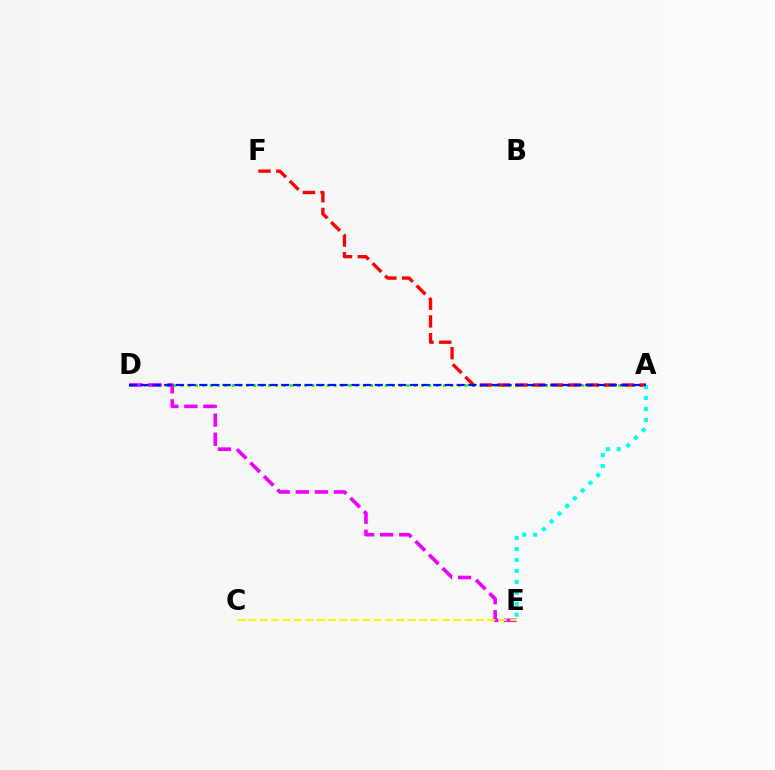{('A', 'D'): [{'color': '#08ff00', 'line_style': 'dotted', 'thickness': 1.98}, {'color': '#0010ff', 'line_style': 'dashed', 'thickness': 1.59}], ('A', 'F'): [{'color': '#ff0000', 'line_style': 'dashed', 'thickness': 2.41}], ('A', 'E'): [{'color': '#00fff6', 'line_style': 'dotted', 'thickness': 2.97}], ('D', 'E'): [{'color': '#ee00ff', 'line_style': 'dashed', 'thickness': 2.59}], ('C', 'E'): [{'color': '#fcf500', 'line_style': 'dashed', 'thickness': 1.55}]}